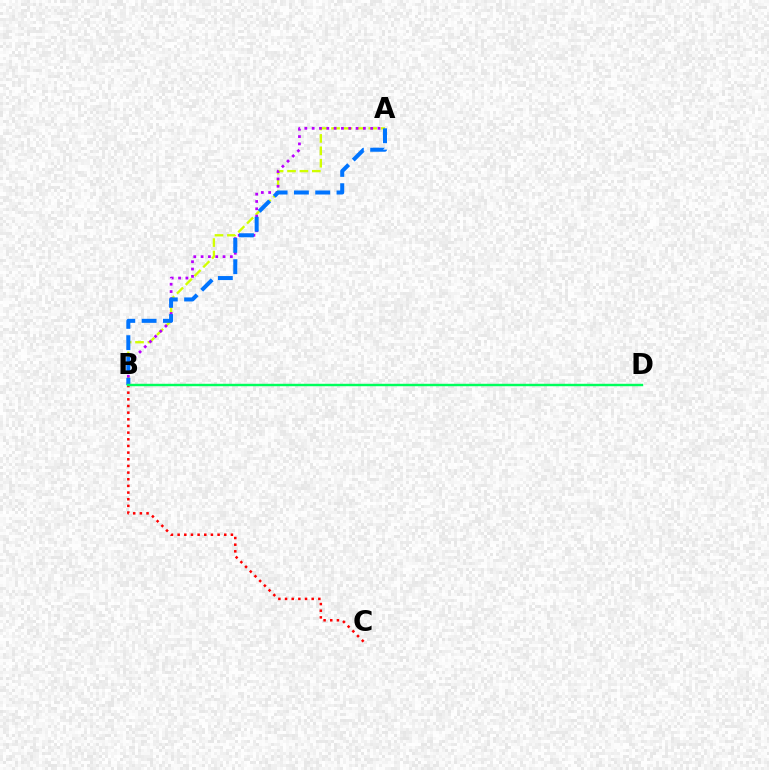{('A', 'B'): [{'color': '#d1ff00', 'line_style': 'dashed', 'thickness': 1.69}, {'color': '#b900ff', 'line_style': 'dotted', 'thickness': 1.99}, {'color': '#0074ff', 'line_style': 'dashed', 'thickness': 2.89}], ('B', 'C'): [{'color': '#ff0000', 'line_style': 'dotted', 'thickness': 1.81}], ('B', 'D'): [{'color': '#00ff5c', 'line_style': 'solid', 'thickness': 1.75}]}